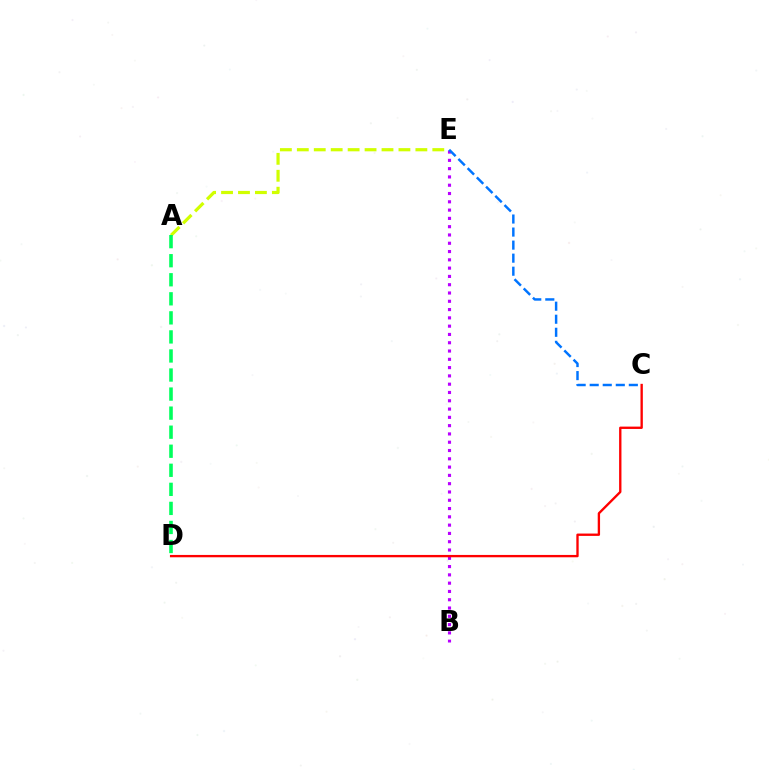{('B', 'E'): [{'color': '#b900ff', 'line_style': 'dotted', 'thickness': 2.25}], ('C', 'E'): [{'color': '#0074ff', 'line_style': 'dashed', 'thickness': 1.77}], ('C', 'D'): [{'color': '#ff0000', 'line_style': 'solid', 'thickness': 1.69}], ('A', 'E'): [{'color': '#d1ff00', 'line_style': 'dashed', 'thickness': 2.3}], ('A', 'D'): [{'color': '#00ff5c', 'line_style': 'dashed', 'thickness': 2.59}]}